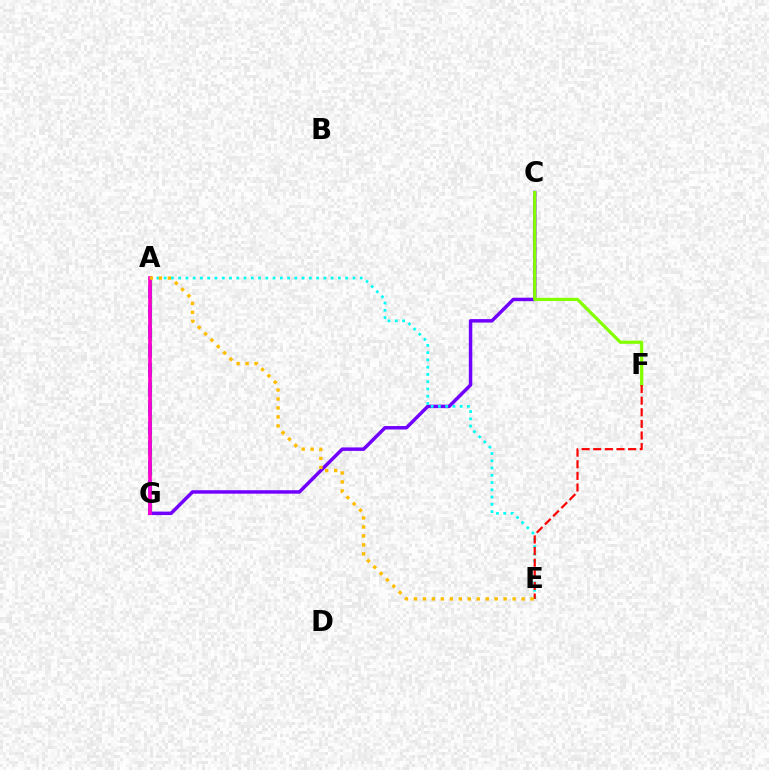{('A', 'G'): [{'color': '#00ff39', 'line_style': 'dashed', 'thickness': 2.3}, {'color': '#004bff', 'line_style': 'dashed', 'thickness': 2.64}, {'color': '#ff00cf', 'line_style': 'solid', 'thickness': 2.65}], ('C', 'G'): [{'color': '#7200ff', 'line_style': 'solid', 'thickness': 2.49}], ('C', 'F'): [{'color': '#84ff00', 'line_style': 'solid', 'thickness': 2.31}], ('A', 'E'): [{'color': '#00fff6', 'line_style': 'dotted', 'thickness': 1.97}, {'color': '#ffbd00', 'line_style': 'dotted', 'thickness': 2.44}], ('E', 'F'): [{'color': '#ff0000', 'line_style': 'dashed', 'thickness': 1.58}]}